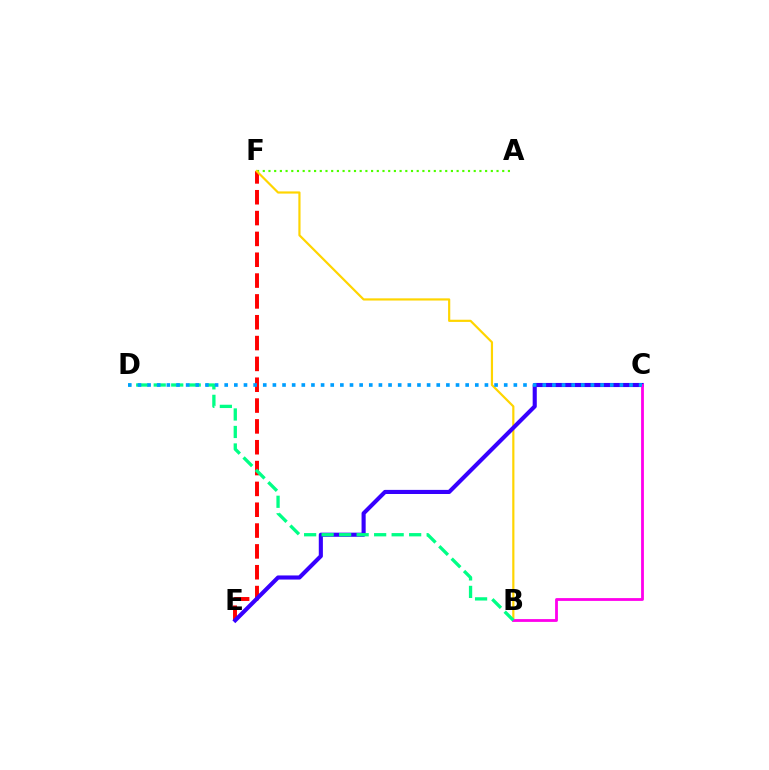{('E', 'F'): [{'color': '#ff0000', 'line_style': 'dashed', 'thickness': 2.83}], ('A', 'F'): [{'color': '#4fff00', 'line_style': 'dotted', 'thickness': 1.55}], ('B', 'F'): [{'color': '#ffd500', 'line_style': 'solid', 'thickness': 1.58}], ('C', 'E'): [{'color': '#3700ff', 'line_style': 'solid', 'thickness': 2.96}], ('B', 'C'): [{'color': '#ff00ed', 'line_style': 'solid', 'thickness': 2.02}], ('B', 'D'): [{'color': '#00ff86', 'line_style': 'dashed', 'thickness': 2.38}], ('C', 'D'): [{'color': '#009eff', 'line_style': 'dotted', 'thickness': 2.62}]}